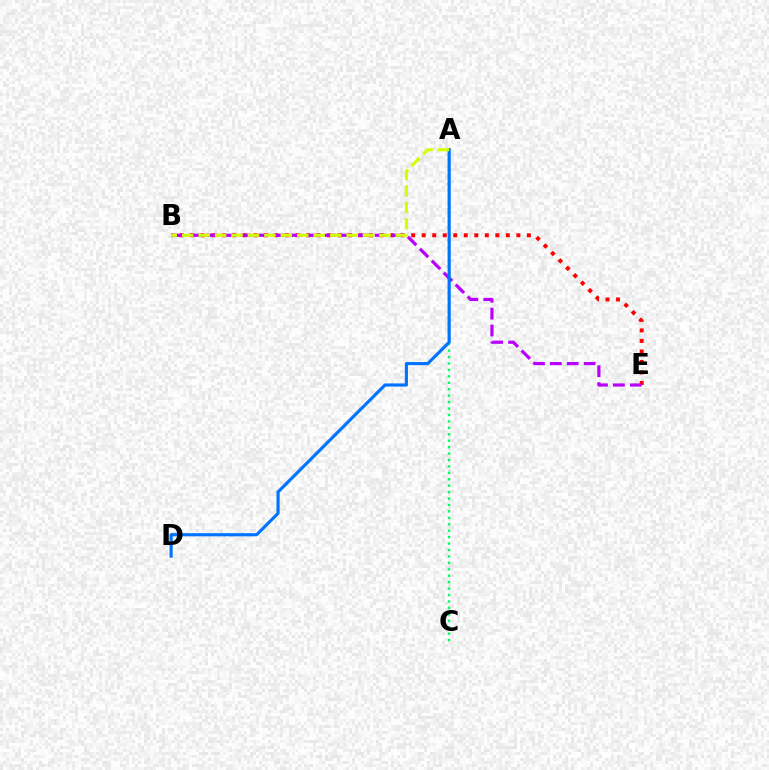{('A', 'C'): [{'color': '#00ff5c', 'line_style': 'dotted', 'thickness': 1.75}], ('B', 'E'): [{'color': '#ff0000', 'line_style': 'dotted', 'thickness': 2.86}, {'color': '#b900ff', 'line_style': 'dashed', 'thickness': 2.29}], ('A', 'D'): [{'color': '#0074ff', 'line_style': 'solid', 'thickness': 2.27}], ('A', 'B'): [{'color': '#d1ff00', 'line_style': 'dashed', 'thickness': 2.23}]}